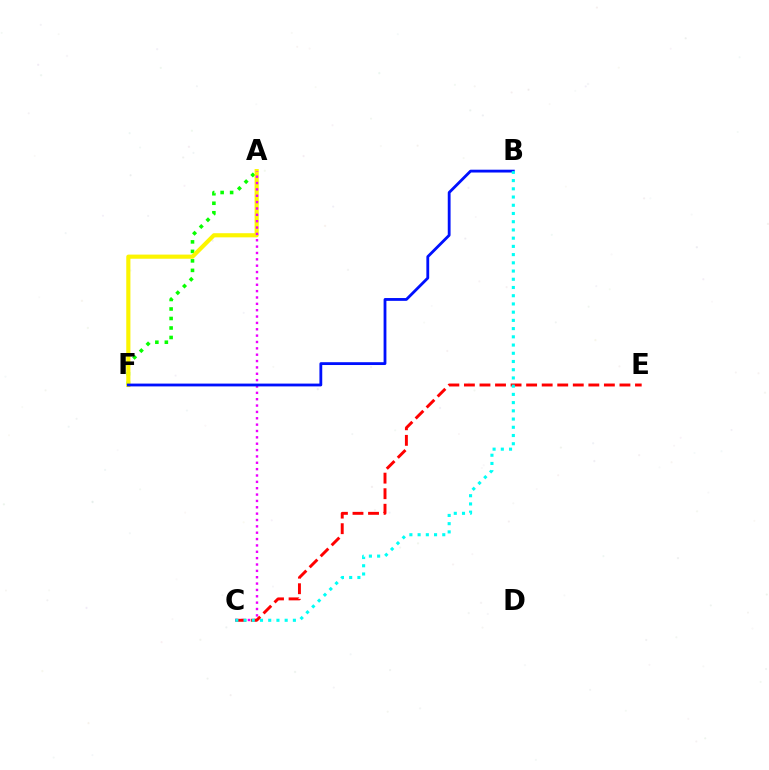{('A', 'F'): [{'color': '#08ff00', 'line_style': 'dotted', 'thickness': 2.58}, {'color': '#fcf500', 'line_style': 'solid', 'thickness': 2.98}], ('A', 'C'): [{'color': '#ee00ff', 'line_style': 'dotted', 'thickness': 1.73}], ('C', 'E'): [{'color': '#ff0000', 'line_style': 'dashed', 'thickness': 2.11}], ('B', 'F'): [{'color': '#0010ff', 'line_style': 'solid', 'thickness': 2.03}], ('B', 'C'): [{'color': '#00fff6', 'line_style': 'dotted', 'thickness': 2.23}]}